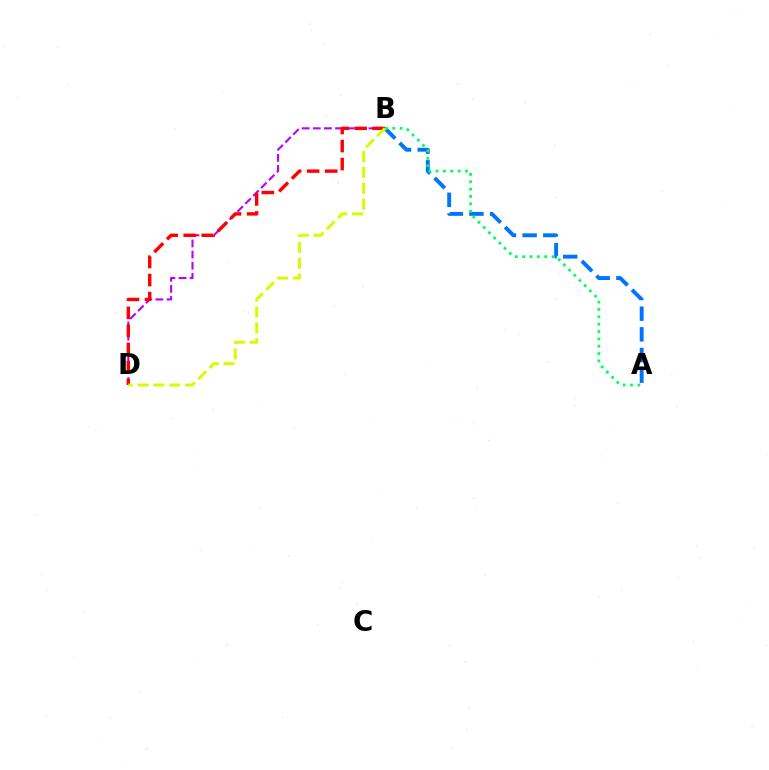{('B', 'D'): [{'color': '#b900ff', 'line_style': 'dashed', 'thickness': 1.51}, {'color': '#ff0000', 'line_style': 'dashed', 'thickness': 2.45}, {'color': '#d1ff00', 'line_style': 'dashed', 'thickness': 2.15}], ('A', 'B'): [{'color': '#0074ff', 'line_style': 'dashed', 'thickness': 2.81}, {'color': '#00ff5c', 'line_style': 'dotted', 'thickness': 2.0}]}